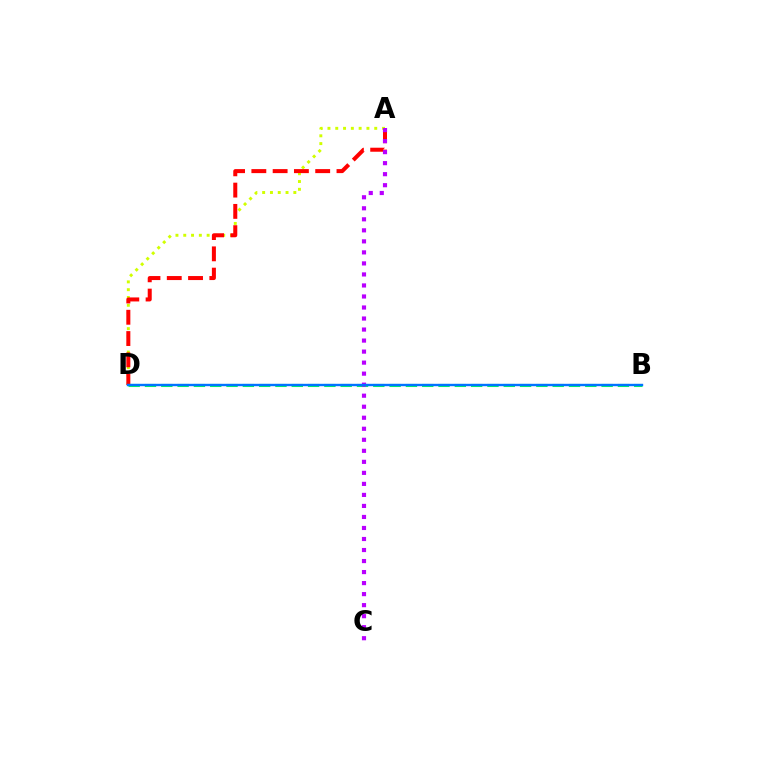{('A', 'D'): [{'color': '#d1ff00', 'line_style': 'dotted', 'thickness': 2.12}, {'color': '#ff0000', 'line_style': 'dashed', 'thickness': 2.89}], ('B', 'D'): [{'color': '#00ff5c', 'line_style': 'dashed', 'thickness': 2.22}, {'color': '#0074ff', 'line_style': 'solid', 'thickness': 1.72}], ('A', 'C'): [{'color': '#b900ff', 'line_style': 'dotted', 'thickness': 3.0}]}